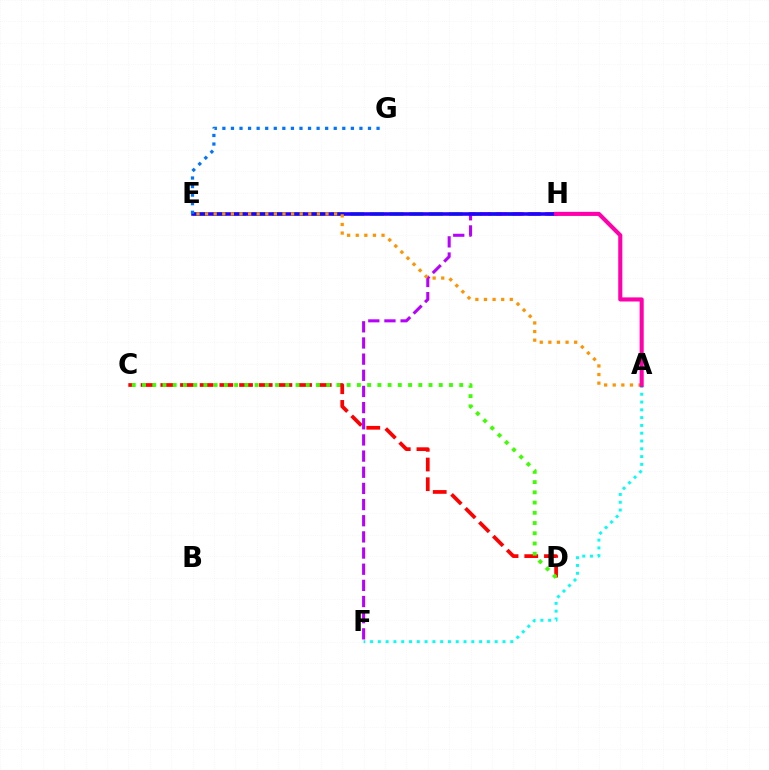{('E', 'H'): [{'color': '#00ff5c', 'line_style': 'dashed', 'thickness': 2.67}, {'color': '#d1ff00', 'line_style': 'dotted', 'thickness': 1.68}, {'color': '#2500ff', 'line_style': 'solid', 'thickness': 2.57}], ('C', 'D'): [{'color': '#ff0000', 'line_style': 'dashed', 'thickness': 2.67}, {'color': '#3dff00', 'line_style': 'dotted', 'thickness': 2.78}], ('F', 'H'): [{'color': '#b900ff', 'line_style': 'dashed', 'thickness': 2.2}], ('A', 'E'): [{'color': '#ff9400', 'line_style': 'dotted', 'thickness': 2.34}], ('A', 'F'): [{'color': '#00fff6', 'line_style': 'dotted', 'thickness': 2.12}], ('E', 'G'): [{'color': '#0074ff', 'line_style': 'dotted', 'thickness': 2.33}], ('A', 'H'): [{'color': '#ff00ac', 'line_style': 'solid', 'thickness': 2.94}]}